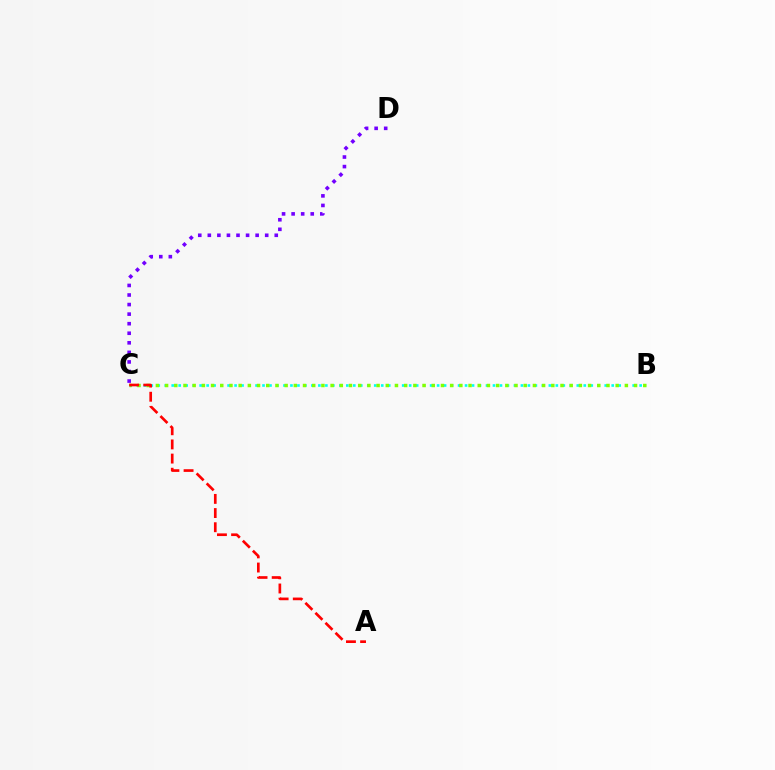{('B', 'C'): [{'color': '#00fff6', 'line_style': 'dotted', 'thickness': 1.9}, {'color': '#84ff00', 'line_style': 'dotted', 'thickness': 2.5}], ('C', 'D'): [{'color': '#7200ff', 'line_style': 'dotted', 'thickness': 2.6}], ('A', 'C'): [{'color': '#ff0000', 'line_style': 'dashed', 'thickness': 1.92}]}